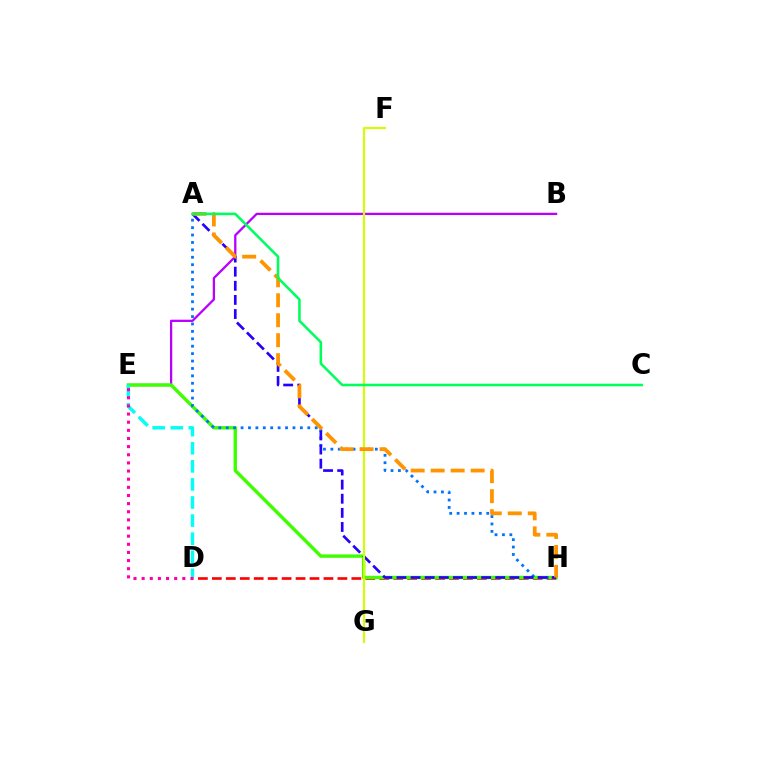{('D', 'H'): [{'color': '#ff0000', 'line_style': 'dashed', 'thickness': 1.9}], ('B', 'E'): [{'color': '#b900ff', 'line_style': 'solid', 'thickness': 1.64}], ('E', 'H'): [{'color': '#3dff00', 'line_style': 'solid', 'thickness': 2.43}], ('D', 'E'): [{'color': '#00fff6', 'line_style': 'dashed', 'thickness': 2.46}, {'color': '#ff00ac', 'line_style': 'dotted', 'thickness': 2.21}], ('A', 'H'): [{'color': '#0074ff', 'line_style': 'dotted', 'thickness': 2.01}, {'color': '#2500ff', 'line_style': 'dashed', 'thickness': 1.92}, {'color': '#ff9400', 'line_style': 'dashed', 'thickness': 2.71}], ('F', 'G'): [{'color': '#d1ff00', 'line_style': 'solid', 'thickness': 1.53}], ('A', 'C'): [{'color': '#00ff5c', 'line_style': 'solid', 'thickness': 1.85}]}